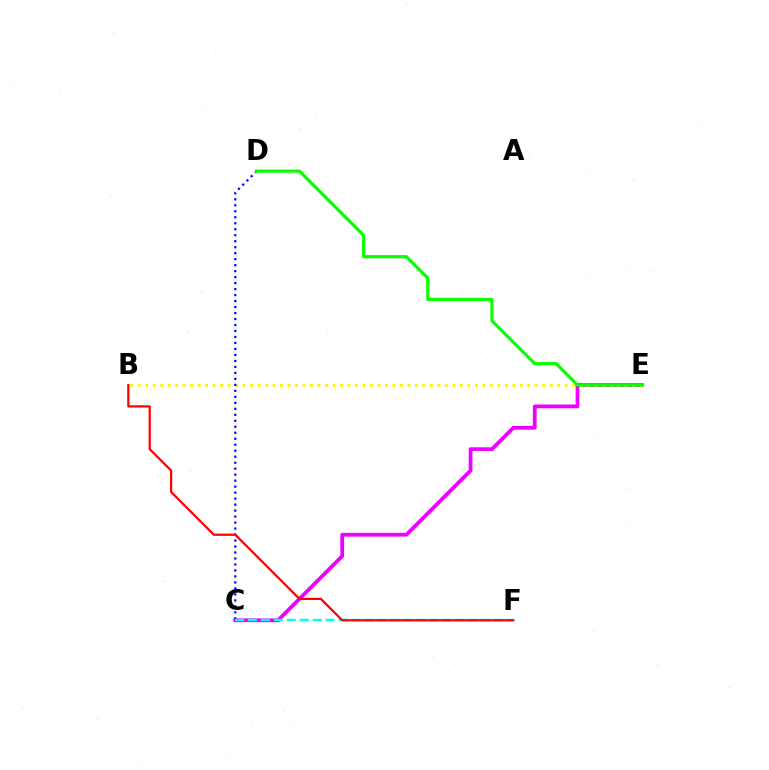{('C', 'E'): [{'color': '#ee00ff', 'line_style': 'solid', 'thickness': 2.71}], ('B', 'E'): [{'color': '#fcf500', 'line_style': 'dotted', 'thickness': 2.04}], ('C', 'D'): [{'color': '#0010ff', 'line_style': 'dotted', 'thickness': 1.63}], ('C', 'F'): [{'color': '#00fff6', 'line_style': 'dashed', 'thickness': 1.76}], ('B', 'F'): [{'color': '#ff0000', 'line_style': 'solid', 'thickness': 1.61}], ('D', 'E'): [{'color': '#08ff00', 'line_style': 'solid', 'thickness': 2.28}]}